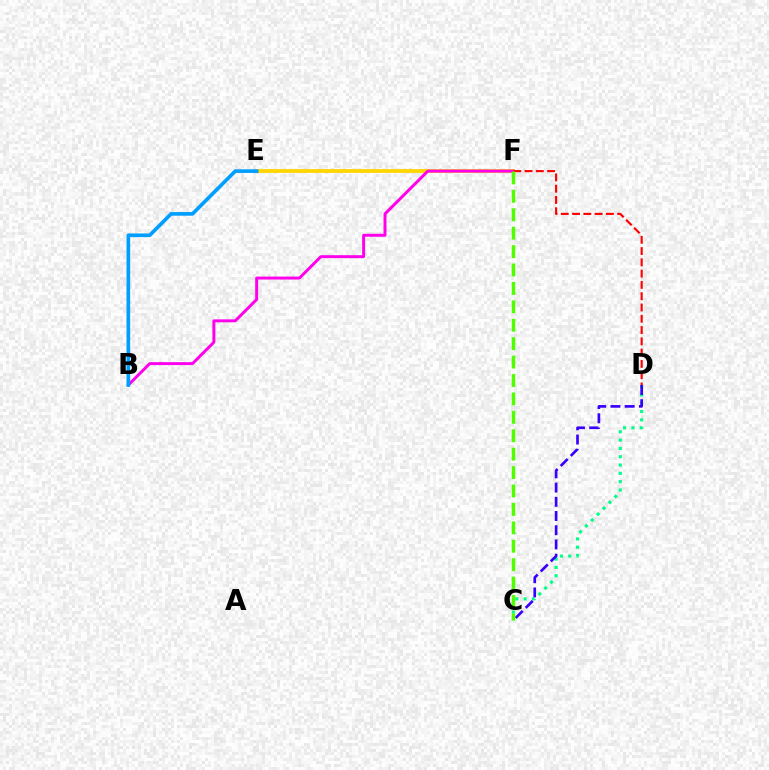{('E', 'F'): [{'color': '#ffd500', 'line_style': 'solid', 'thickness': 2.73}], ('B', 'F'): [{'color': '#ff00ed', 'line_style': 'solid', 'thickness': 2.14}], ('C', 'D'): [{'color': '#00ff86', 'line_style': 'dotted', 'thickness': 2.26}, {'color': '#3700ff', 'line_style': 'dashed', 'thickness': 1.93}], ('B', 'E'): [{'color': '#009eff', 'line_style': 'solid', 'thickness': 2.63}], ('D', 'F'): [{'color': '#ff0000', 'line_style': 'dashed', 'thickness': 1.53}], ('C', 'F'): [{'color': '#4fff00', 'line_style': 'dashed', 'thickness': 2.5}]}